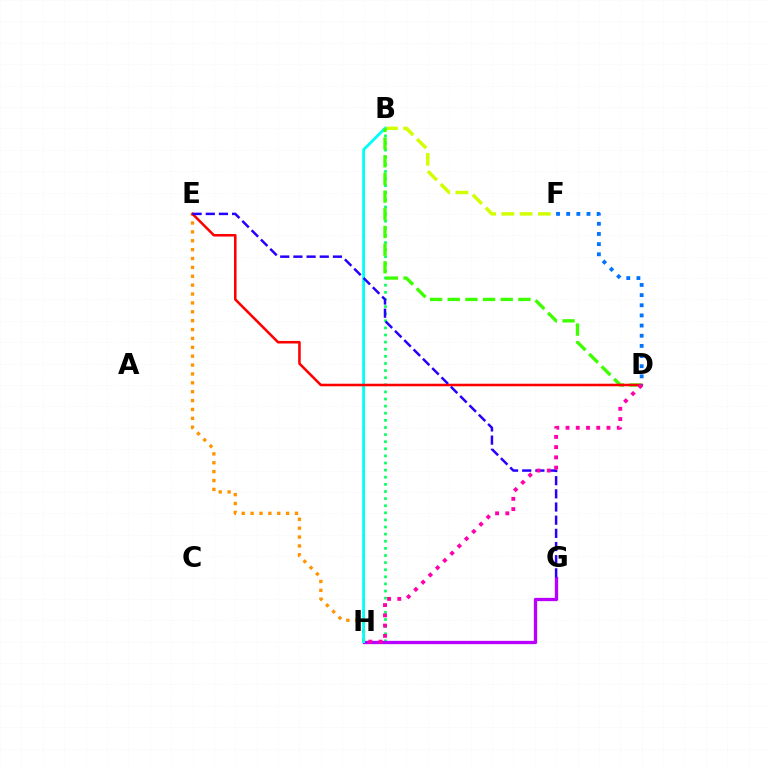{('B', 'H'): [{'color': '#00ff5c', 'line_style': 'dotted', 'thickness': 1.93}, {'color': '#00fff6', 'line_style': 'solid', 'thickness': 2.03}], ('G', 'H'): [{'color': '#b900ff', 'line_style': 'solid', 'thickness': 2.37}], ('E', 'H'): [{'color': '#ff9400', 'line_style': 'dotted', 'thickness': 2.41}], ('B', 'F'): [{'color': '#d1ff00', 'line_style': 'dashed', 'thickness': 2.48}], ('B', 'D'): [{'color': '#3dff00', 'line_style': 'dashed', 'thickness': 2.4}], ('D', 'E'): [{'color': '#ff0000', 'line_style': 'solid', 'thickness': 1.84}], ('E', 'G'): [{'color': '#2500ff', 'line_style': 'dashed', 'thickness': 1.79}], ('D', 'H'): [{'color': '#ff00ac', 'line_style': 'dotted', 'thickness': 2.78}], ('D', 'F'): [{'color': '#0074ff', 'line_style': 'dotted', 'thickness': 2.76}]}